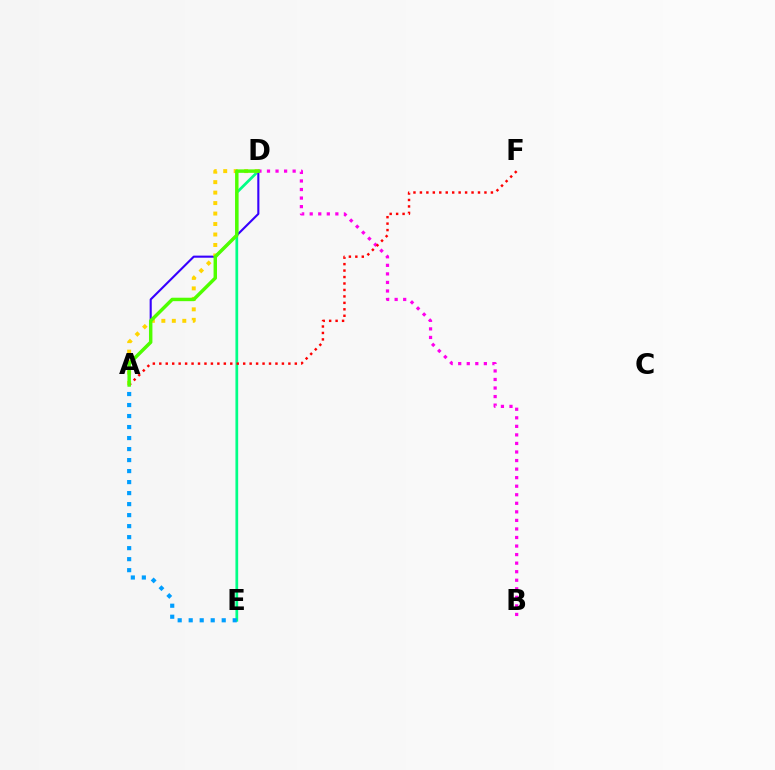{('D', 'E'): [{'color': '#00ff86', 'line_style': 'solid', 'thickness': 1.97}], ('A', 'E'): [{'color': '#009eff', 'line_style': 'dotted', 'thickness': 2.99}], ('B', 'D'): [{'color': '#ff00ed', 'line_style': 'dotted', 'thickness': 2.32}], ('A', 'D'): [{'color': '#3700ff', 'line_style': 'solid', 'thickness': 1.52}, {'color': '#ffd500', 'line_style': 'dotted', 'thickness': 2.85}, {'color': '#4fff00', 'line_style': 'solid', 'thickness': 2.48}], ('A', 'F'): [{'color': '#ff0000', 'line_style': 'dotted', 'thickness': 1.75}]}